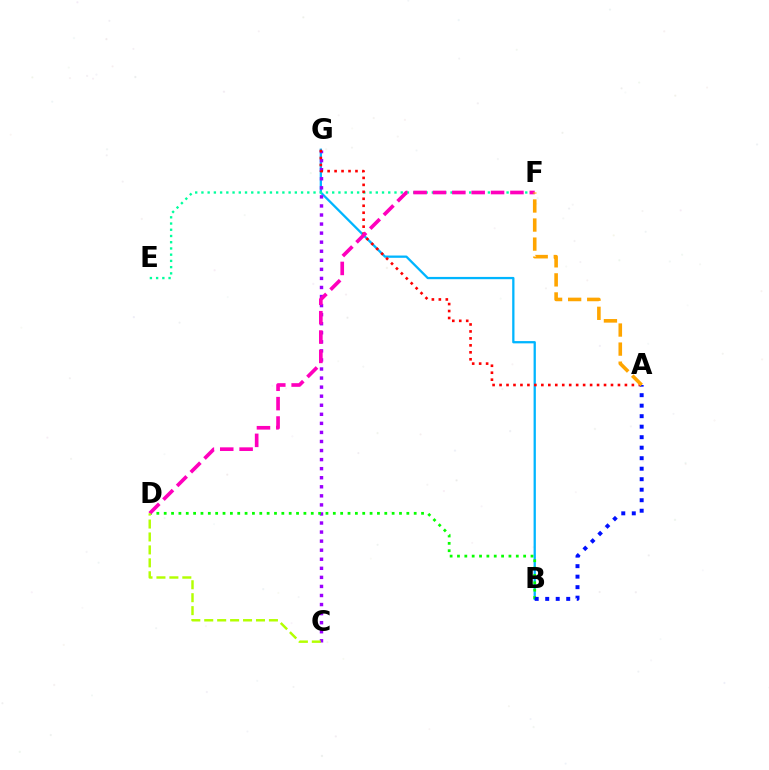{('B', 'G'): [{'color': '#00b5ff', 'line_style': 'solid', 'thickness': 1.64}], ('C', 'G'): [{'color': '#9b00ff', 'line_style': 'dotted', 'thickness': 2.46}], ('B', 'D'): [{'color': '#08ff00', 'line_style': 'dotted', 'thickness': 2.0}], ('E', 'F'): [{'color': '#00ff9d', 'line_style': 'dotted', 'thickness': 1.69}], ('A', 'G'): [{'color': '#ff0000', 'line_style': 'dotted', 'thickness': 1.89}], ('D', 'F'): [{'color': '#ff00bd', 'line_style': 'dashed', 'thickness': 2.63}], ('A', 'B'): [{'color': '#0010ff', 'line_style': 'dotted', 'thickness': 2.85}], ('C', 'D'): [{'color': '#b3ff00', 'line_style': 'dashed', 'thickness': 1.76}], ('A', 'F'): [{'color': '#ffa500', 'line_style': 'dashed', 'thickness': 2.59}]}